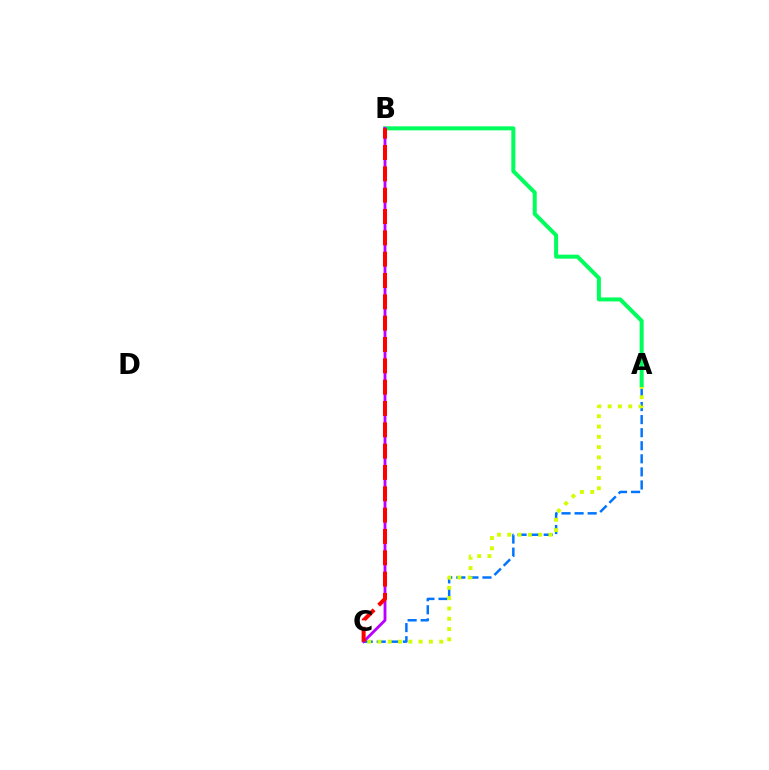{('A', 'C'): [{'color': '#0074ff', 'line_style': 'dashed', 'thickness': 1.78}, {'color': '#d1ff00', 'line_style': 'dotted', 'thickness': 2.8}], ('A', 'B'): [{'color': '#00ff5c', 'line_style': 'solid', 'thickness': 2.88}], ('B', 'C'): [{'color': '#b900ff', 'line_style': 'solid', 'thickness': 2.04}, {'color': '#ff0000', 'line_style': 'dashed', 'thickness': 2.9}]}